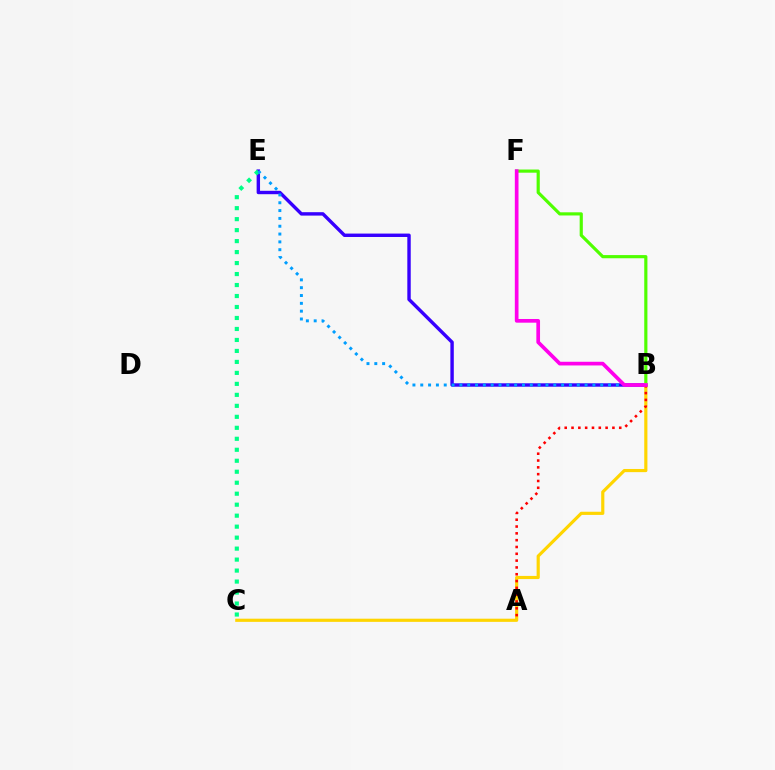{('B', 'E'): [{'color': '#3700ff', 'line_style': 'solid', 'thickness': 2.45}, {'color': '#009eff', 'line_style': 'dotted', 'thickness': 2.13}], ('B', 'F'): [{'color': '#4fff00', 'line_style': 'solid', 'thickness': 2.28}, {'color': '#ff00ed', 'line_style': 'solid', 'thickness': 2.65}], ('C', 'E'): [{'color': '#00ff86', 'line_style': 'dotted', 'thickness': 2.98}], ('B', 'C'): [{'color': '#ffd500', 'line_style': 'solid', 'thickness': 2.28}], ('A', 'B'): [{'color': '#ff0000', 'line_style': 'dotted', 'thickness': 1.85}]}